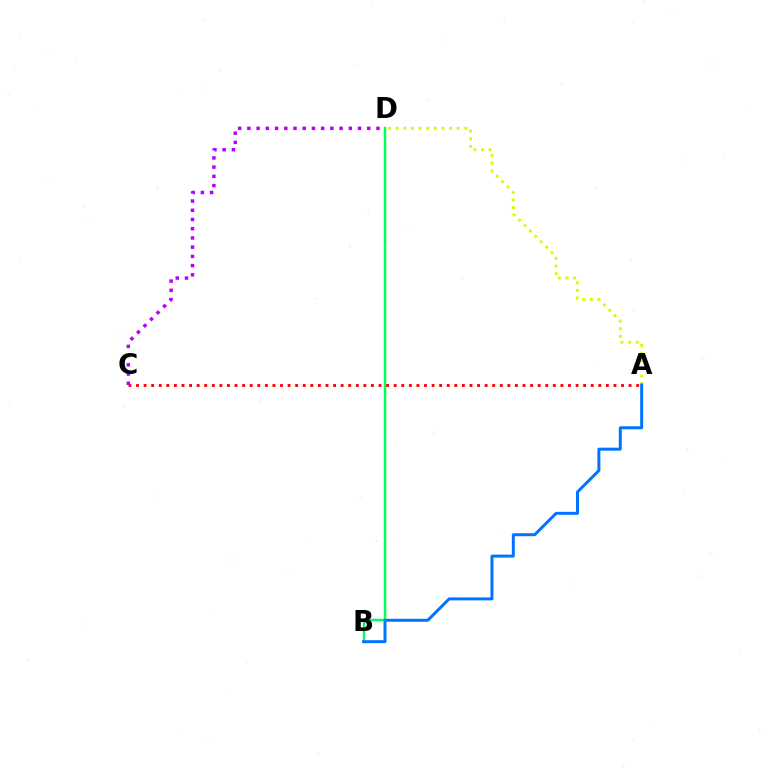{('B', 'D'): [{'color': '#00ff5c', 'line_style': 'solid', 'thickness': 1.77}], ('A', 'C'): [{'color': '#ff0000', 'line_style': 'dotted', 'thickness': 2.06}], ('A', 'D'): [{'color': '#d1ff00', 'line_style': 'dotted', 'thickness': 2.07}], ('C', 'D'): [{'color': '#b900ff', 'line_style': 'dotted', 'thickness': 2.51}], ('A', 'B'): [{'color': '#0074ff', 'line_style': 'solid', 'thickness': 2.14}]}